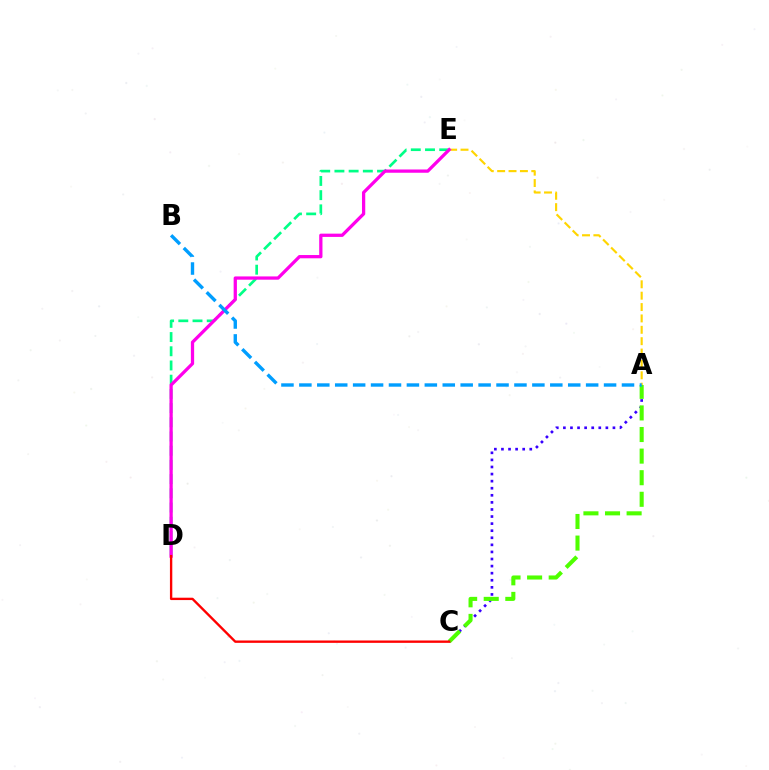{('A', 'E'): [{'color': '#ffd500', 'line_style': 'dashed', 'thickness': 1.55}], ('A', 'C'): [{'color': '#3700ff', 'line_style': 'dotted', 'thickness': 1.92}, {'color': '#4fff00', 'line_style': 'dashed', 'thickness': 2.93}], ('D', 'E'): [{'color': '#00ff86', 'line_style': 'dashed', 'thickness': 1.93}, {'color': '#ff00ed', 'line_style': 'solid', 'thickness': 2.35}], ('C', 'D'): [{'color': '#ff0000', 'line_style': 'solid', 'thickness': 1.7}], ('A', 'B'): [{'color': '#009eff', 'line_style': 'dashed', 'thickness': 2.43}]}